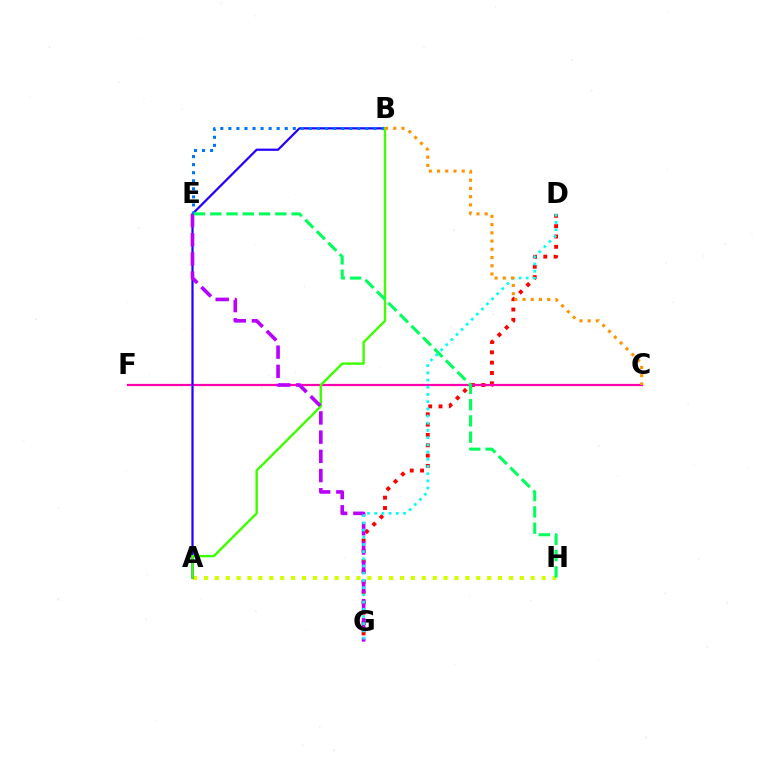{('A', 'H'): [{'color': '#d1ff00', 'line_style': 'dotted', 'thickness': 2.96}], ('D', 'G'): [{'color': '#ff0000', 'line_style': 'dotted', 'thickness': 2.81}, {'color': '#00fff6', 'line_style': 'dotted', 'thickness': 1.96}], ('C', 'F'): [{'color': '#ff00ac', 'line_style': 'solid', 'thickness': 1.6}], ('A', 'B'): [{'color': '#2500ff', 'line_style': 'solid', 'thickness': 1.61}, {'color': '#3dff00', 'line_style': 'solid', 'thickness': 1.73}], ('B', 'E'): [{'color': '#0074ff', 'line_style': 'dotted', 'thickness': 2.19}], ('E', 'G'): [{'color': '#b900ff', 'line_style': 'dashed', 'thickness': 2.61}], ('B', 'C'): [{'color': '#ff9400', 'line_style': 'dotted', 'thickness': 2.23}], ('E', 'H'): [{'color': '#00ff5c', 'line_style': 'dashed', 'thickness': 2.21}]}